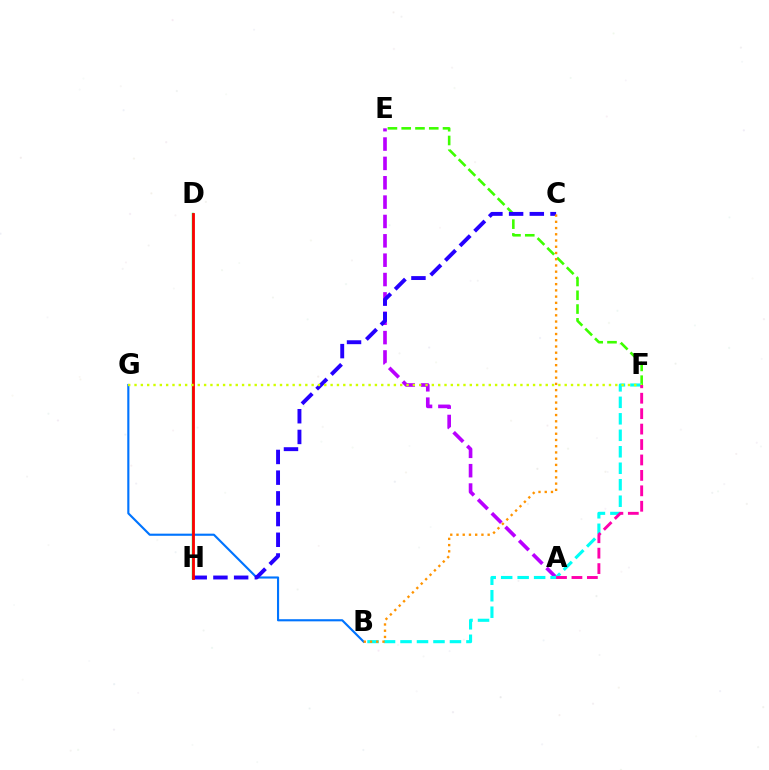{('D', 'H'): [{'color': '#00ff5c', 'line_style': 'solid', 'thickness': 1.75}, {'color': '#ff0000', 'line_style': 'solid', 'thickness': 2.02}], ('E', 'F'): [{'color': '#3dff00', 'line_style': 'dashed', 'thickness': 1.87}], ('B', 'G'): [{'color': '#0074ff', 'line_style': 'solid', 'thickness': 1.54}], ('A', 'E'): [{'color': '#b900ff', 'line_style': 'dashed', 'thickness': 2.63}], ('C', 'H'): [{'color': '#2500ff', 'line_style': 'dashed', 'thickness': 2.81}], ('B', 'F'): [{'color': '#00fff6', 'line_style': 'dashed', 'thickness': 2.24}], ('B', 'C'): [{'color': '#ff9400', 'line_style': 'dotted', 'thickness': 1.69}], ('F', 'G'): [{'color': '#d1ff00', 'line_style': 'dotted', 'thickness': 1.72}], ('A', 'F'): [{'color': '#ff00ac', 'line_style': 'dashed', 'thickness': 2.1}]}